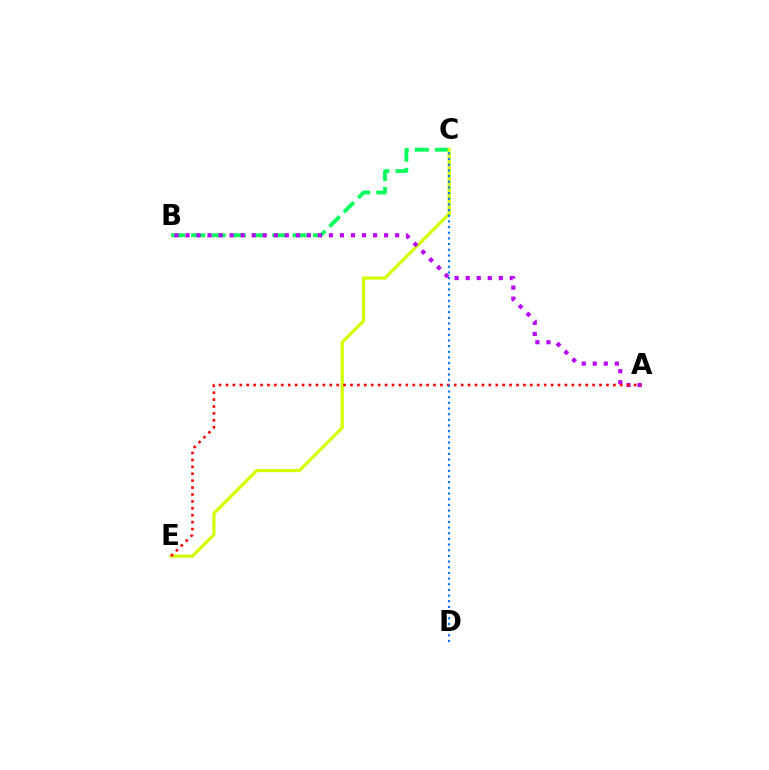{('B', 'C'): [{'color': '#00ff5c', 'line_style': 'dashed', 'thickness': 2.76}], ('C', 'E'): [{'color': '#d1ff00', 'line_style': 'solid', 'thickness': 2.3}], ('A', 'B'): [{'color': '#b900ff', 'line_style': 'dotted', 'thickness': 3.0}], ('A', 'E'): [{'color': '#ff0000', 'line_style': 'dotted', 'thickness': 1.88}], ('C', 'D'): [{'color': '#0074ff', 'line_style': 'dotted', 'thickness': 1.54}]}